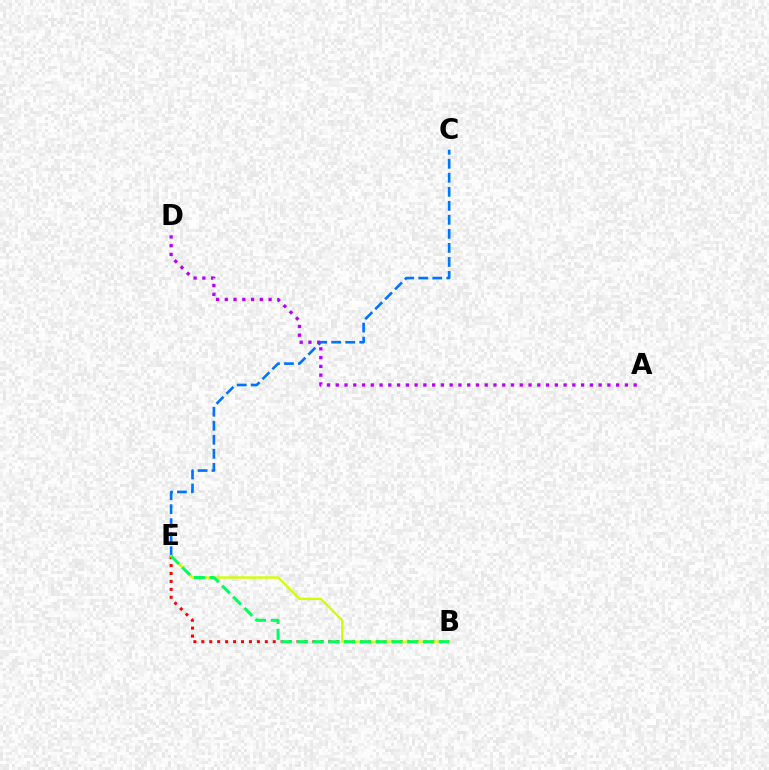{('B', 'E'): [{'color': '#ff0000', 'line_style': 'dotted', 'thickness': 2.16}, {'color': '#d1ff00', 'line_style': 'solid', 'thickness': 1.69}, {'color': '#00ff5c', 'line_style': 'dashed', 'thickness': 2.14}], ('C', 'E'): [{'color': '#0074ff', 'line_style': 'dashed', 'thickness': 1.9}], ('A', 'D'): [{'color': '#b900ff', 'line_style': 'dotted', 'thickness': 2.38}]}